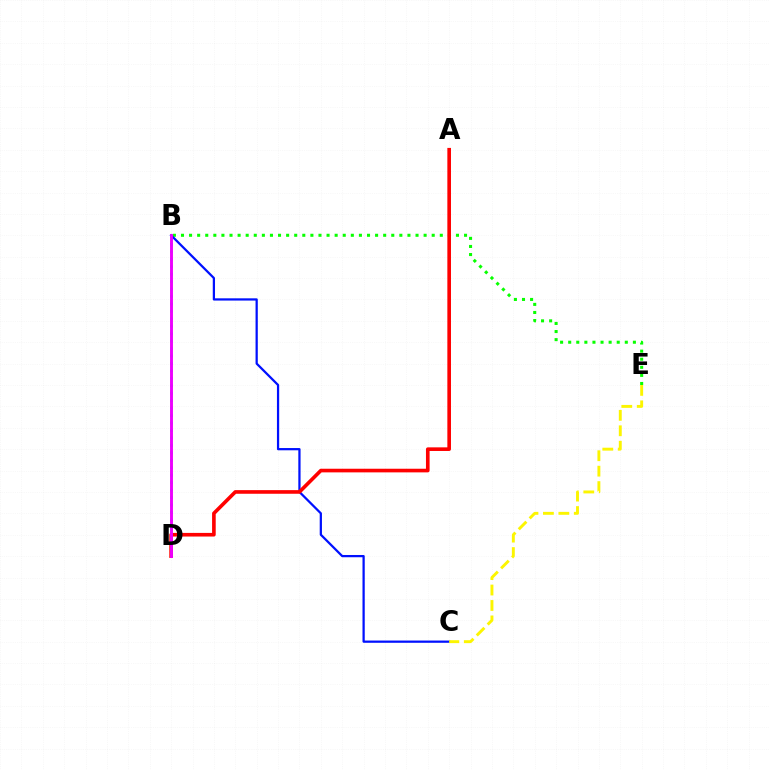{('B', 'E'): [{'color': '#08ff00', 'line_style': 'dotted', 'thickness': 2.2}], ('B', 'D'): [{'color': '#00fff6', 'line_style': 'dotted', 'thickness': 2.02}, {'color': '#ee00ff', 'line_style': 'solid', 'thickness': 2.09}], ('B', 'C'): [{'color': '#0010ff', 'line_style': 'solid', 'thickness': 1.62}], ('A', 'D'): [{'color': '#ff0000', 'line_style': 'solid', 'thickness': 2.62}], ('C', 'E'): [{'color': '#fcf500', 'line_style': 'dashed', 'thickness': 2.1}]}